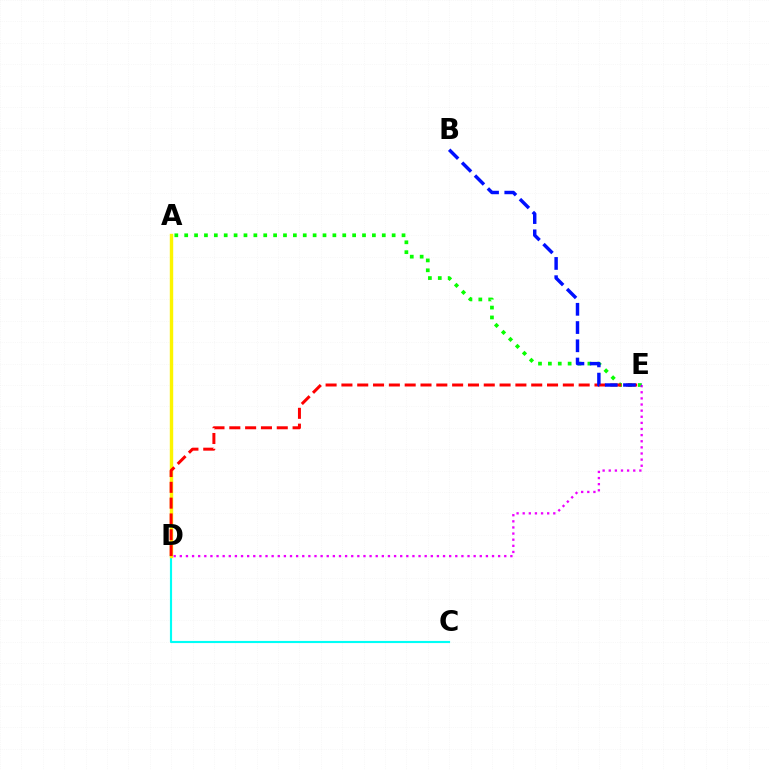{('A', 'E'): [{'color': '#08ff00', 'line_style': 'dotted', 'thickness': 2.68}], ('C', 'D'): [{'color': '#00fff6', 'line_style': 'solid', 'thickness': 1.55}], ('A', 'D'): [{'color': '#fcf500', 'line_style': 'solid', 'thickness': 2.45}], ('D', 'E'): [{'color': '#ff0000', 'line_style': 'dashed', 'thickness': 2.15}, {'color': '#ee00ff', 'line_style': 'dotted', 'thickness': 1.66}], ('B', 'E'): [{'color': '#0010ff', 'line_style': 'dashed', 'thickness': 2.48}]}